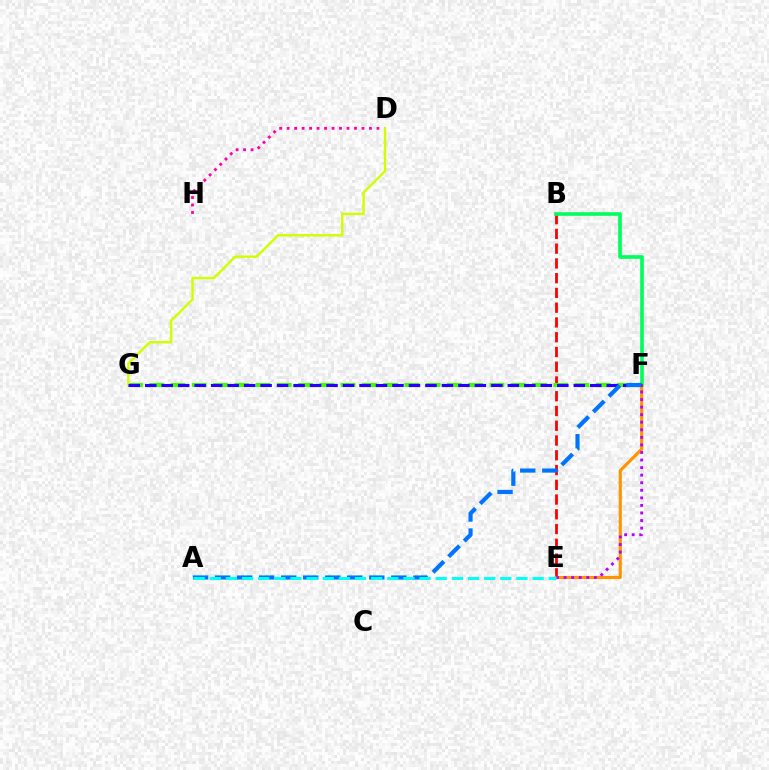{('B', 'E'): [{'color': '#ff0000', 'line_style': 'dashed', 'thickness': 2.0}], ('F', 'G'): [{'color': '#3dff00', 'line_style': 'dashed', 'thickness': 2.89}, {'color': '#2500ff', 'line_style': 'dashed', 'thickness': 2.24}], ('B', 'F'): [{'color': '#00ff5c', 'line_style': 'solid', 'thickness': 2.62}], ('D', 'H'): [{'color': '#ff00ac', 'line_style': 'dotted', 'thickness': 2.03}], ('E', 'F'): [{'color': '#ff9400', 'line_style': 'solid', 'thickness': 2.25}, {'color': '#b900ff', 'line_style': 'dotted', 'thickness': 2.05}], ('D', 'G'): [{'color': '#d1ff00', 'line_style': 'solid', 'thickness': 1.75}], ('A', 'F'): [{'color': '#0074ff', 'line_style': 'dashed', 'thickness': 2.99}], ('A', 'E'): [{'color': '#00fff6', 'line_style': 'dashed', 'thickness': 2.19}]}